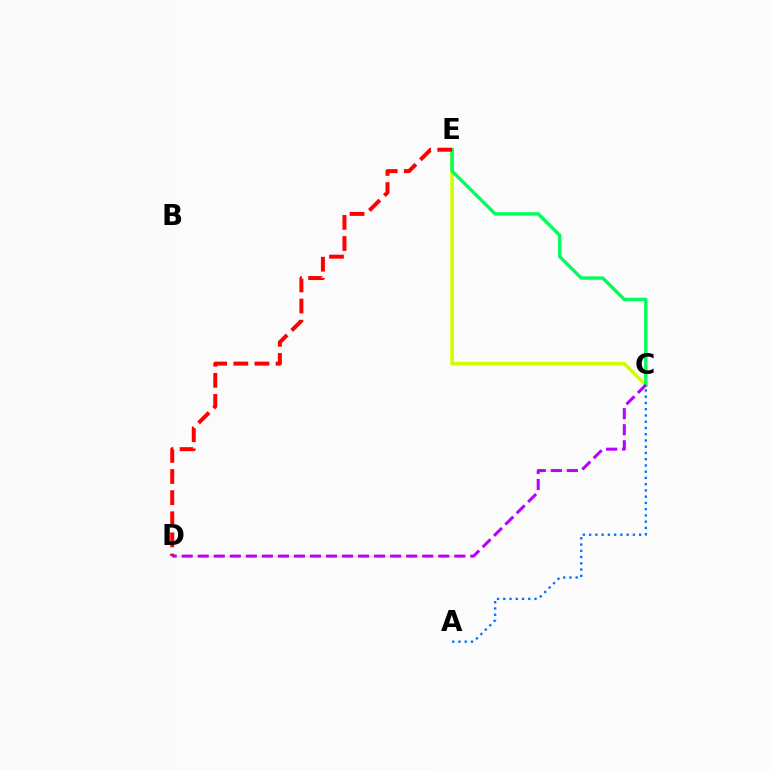{('C', 'E'): [{'color': '#d1ff00', 'line_style': 'solid', 'thickness': 2.64}, {'color': '#00ff5c', 'line_style': 'solid', 'thickness': 2.46}], ('A', 'C'): [{'color': '#0074ff', 'line_style': 'dotted', 'thickness': 1.7}], ('D', 'E'): [{'color': '#ff0000', 'line_style': 'dashed', 'thickness': 2.87}], ('C', 'D'): [{'color': '#b900ff', 'line_style': 'dashed', 'thickness': 2.18}]}